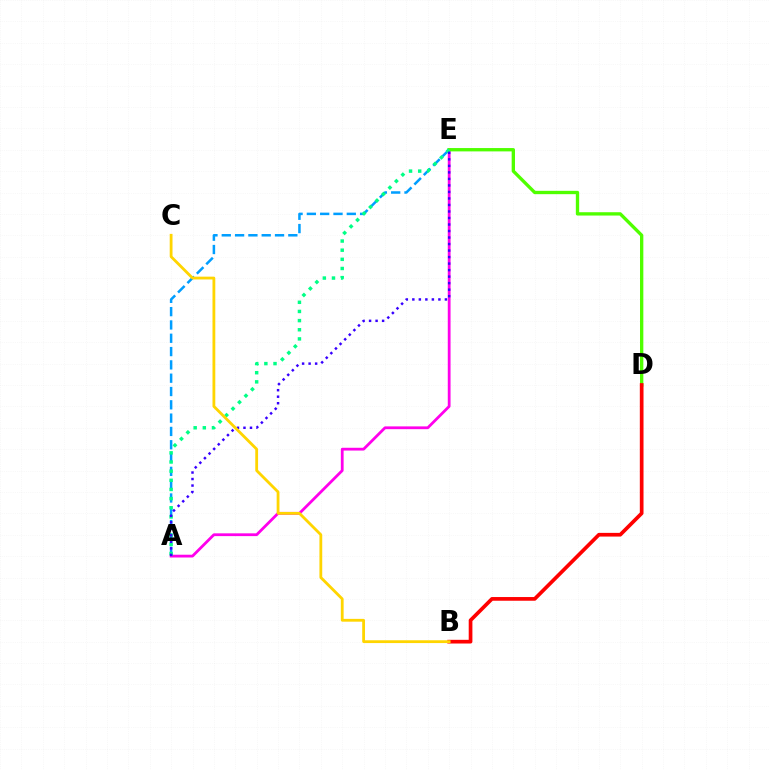{('A', 'E'): [{'color': '#ff00ed', 'line_style': 'solid', 'thickness': 2.0}, {'color': '#009eff', 'line_style': 'dashed', 'thickness': 1.81}, {'color': '#00ff86', 'line_style': 'dotted', 'thickness': 2.49}, {'color': '#3700ff', 'line_style': 'dotted', 'thickness': 1.77}], ('D', 'E'): [{'color': '#4fff00', 'line_style': 'solid', 'thickness': 2.4}], ('B', 'D'): [{'color': '#ff0000', 'line_style': 'solid', 'thickness': 2.66}], ('B', 'C'): [{'color': '#ffd500', 'line_style': 'solid', 'thickness': 2.02}]}